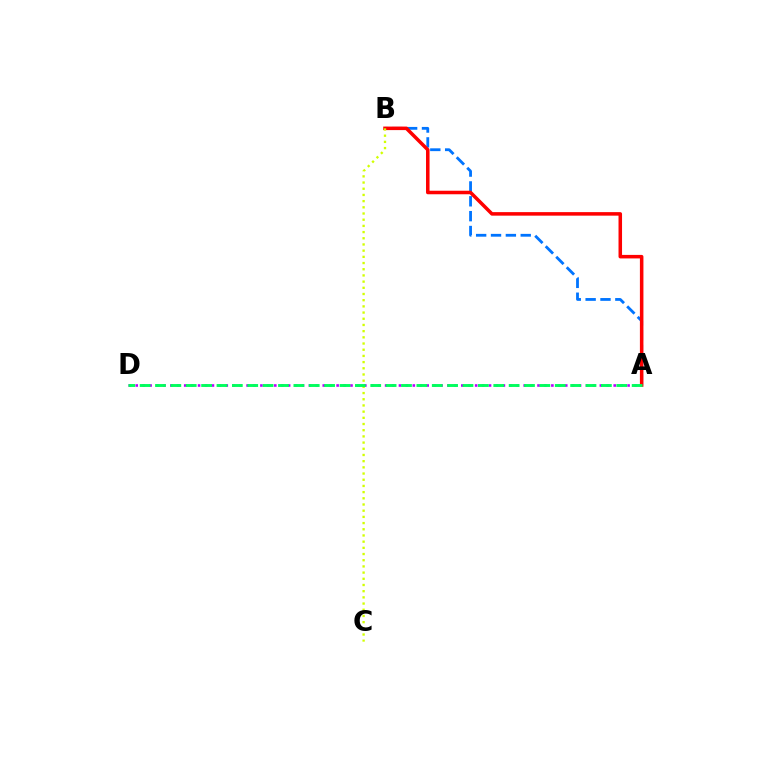{('A', 'B'): [{'color': '#0074ff', 'line_style': 'dashed', 'thickness': 2.02}, {'color': '#ff0000', 'line_style': 'solid', 'thickness': 2.54}], ('A', 'D'): [{'color': '#b900ff', 'line_style': 'dotted', 'thickness': 1.88}, {'color': '#00ff5c', 'line_style': 'dashed', 'thickness': 2.09}], ('B', 'C'): [{'color': '#d1ff00', 'line_style': 'dotted', 'thickness': 1.68}]}